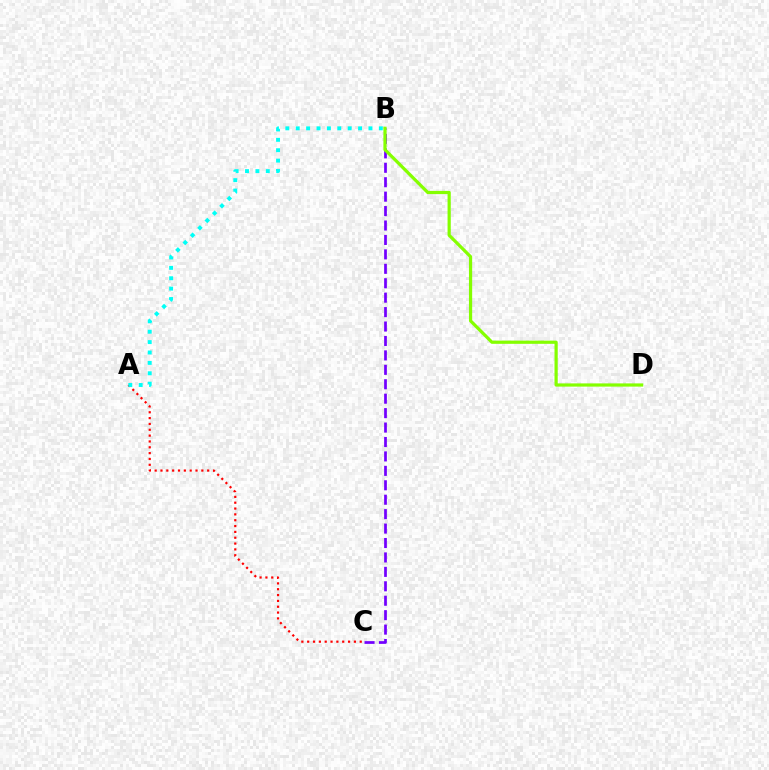{('A', 'C'): [{'color': '#ff0000', 'line_style': 'dotted', 'thickness': 1.59}], ('B', 'C'): [{'color': '#7200ff', 'line_style': 'dashed', 'thickness': 1.96}], ('B', 'D'): [{'color': '#84ff00', 'line_style': 'solid', 'thickness': 2.31}], ('A', 'B'): [{'color': '#00fff6', 'line_style': 'dotted', 'thickness': 2.82}]}